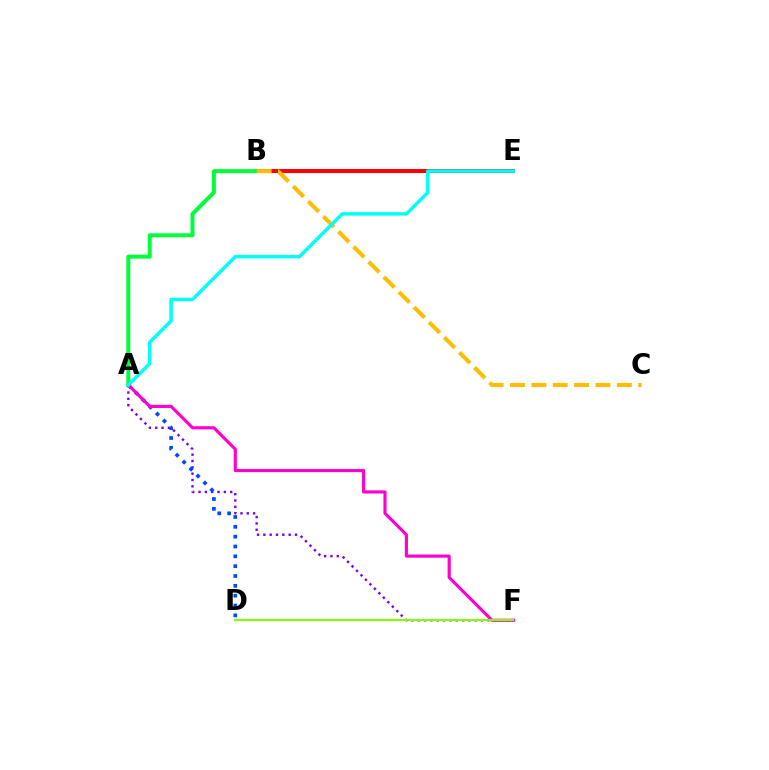{('B', 'E'): [{'color': '#ff0000', 'line_style': 'solid', 'thickness': 2.87}], ('A', 'F'): [{'color': '#7200ff', 'line_style': 'dotted', 'thickness': 1.72}, {'color': '#ff00cf', 'line_style': 'solid', 'thickness': 2.26}], ('A', 'B'): [{'color': '#00ff39', 'line_style': 'solid', 'thickness': 2.87}], ('B', 'C'): [{'color': '#ffbd00', 'line_style': 'dashed', 'thickness': 2.9}], ('A', 'D'): [{'color': '#004bff', 'line_style': 'dotted', 'thickness': 2.67}], ('D', 'F'): [{'color': '#84ff00', 'line_style': 'solid', 'thickness': 1.5}], ('A', 'E'): [{'color': '#00fff6', 'line_style': 'solid', 'thickness': 2.49}]}